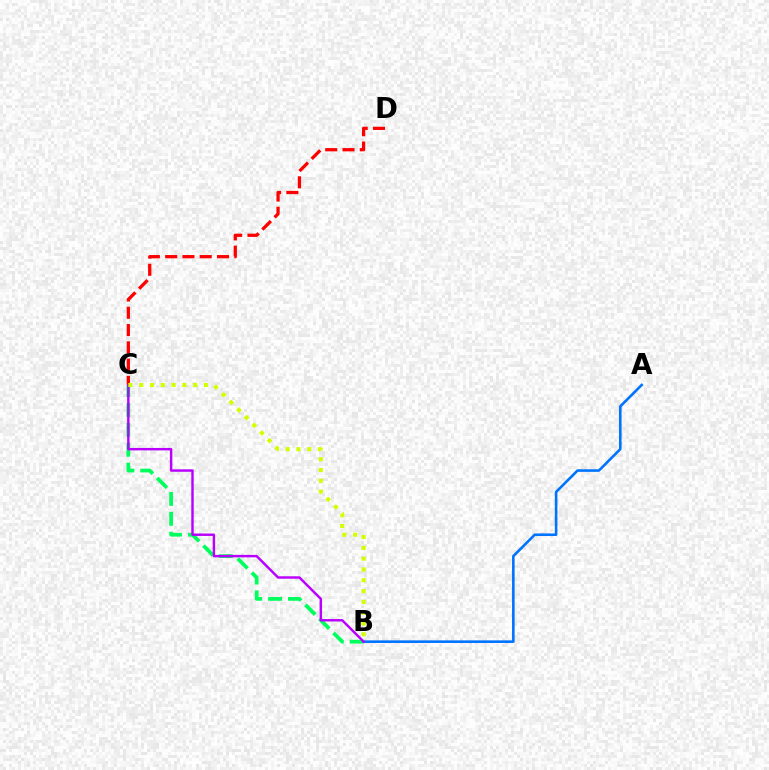{('B', 'C'): [{'color': '#00ff5c', 'line_style': 'dashed', 'thickness': 2.7}, {'color': '#b900ff', 'line_style': 'solid', 'thickness': 1.76}, {'color': '#d1ff00', 'line_style': 'dotted', 'thickness': 2.94}], ('C', 'D'): [{'color': '#ff0000', 'line_style': 'dashed', 'thickness': 2.35}], ('A', 'B'): [{'color': '#0074ff', 'line_style': 'solid', 'thickness': 1.87}]}